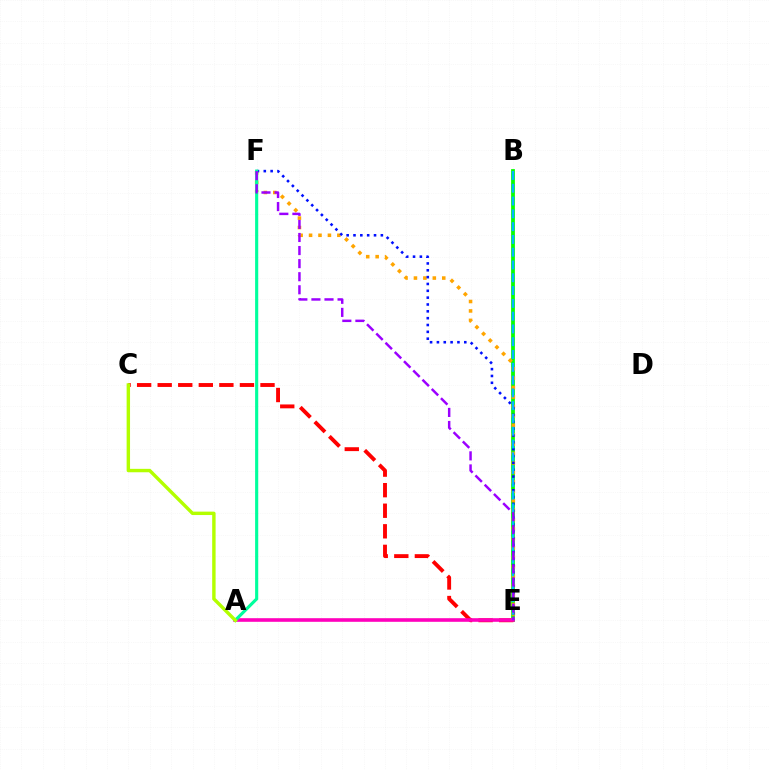{('B', 'E'): [{'color': '#08ff00', 'line_style': 'solid', 'thickness': 2.72}, {'color': '#00b5ff', 'line_style': 'dashed', 'thickness': 1.74}], ('C', 'E'): [{'color': '#ff0000', 'line_style': 'dashed', 'thickness': 2.79}], ('E', 'F'): [{'color': '#ffa500', 'line_style': 'dotted', 'thickness': 2.56}, {'color': '#0010ff', 'line_style': 'dotted', 'thickness': 1.86}, {'color': '#9b00ff', 'line_style': 'dashed', 'thickness': 1.78}], ('A', 'E'): [{'color': '#ff00bd', 'line_style': 'solid', 'thickness': 2.6}], ('A', 'F'): [{'color': '#00ff9d', 'line_style': 'solid', 'thickness': 2.25}], ('A', 'C'): [{'color': '#b3ff00', 'line_style': 'solid', 'thickness': 2.46}]}